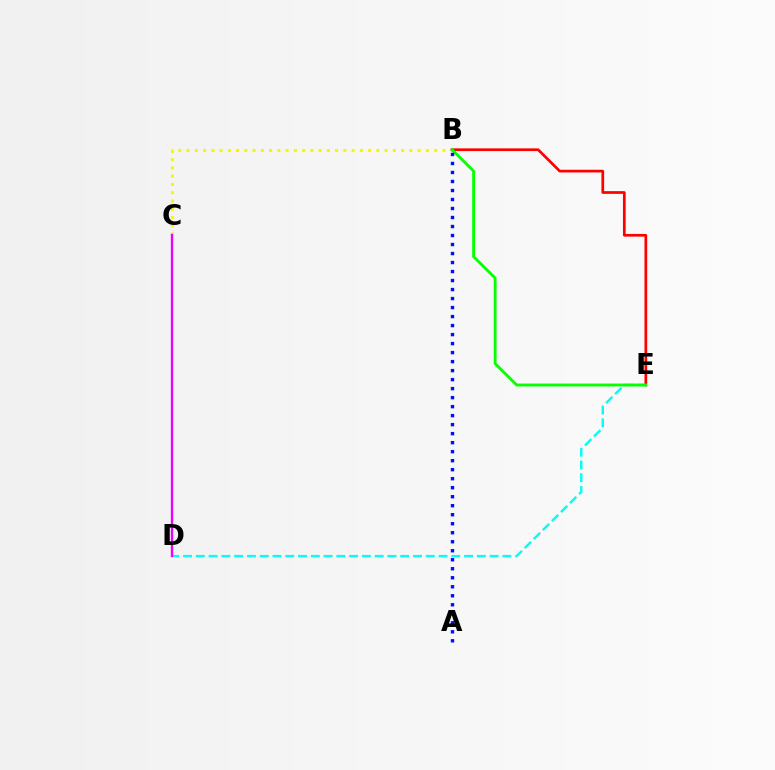{('B', 'C'): [{'color': '#fcf500', 'line_style': 'dotted', 'thickness': 2.24}], ('D', 'E'): [{'color': '#00fff6', 'line_style': 'dashed', 'thickness': 1.74}], ('C', 'D'): [{'color': '#ee00ff', 'line_style': 'solid', 'thickness': 1.69}], ('B', 'E'): [{'color': '#ff0000', 'line_style': 'solid', 'thickness': 1.95}, {'color': '#08ff00', 'line_style': 'solid', 'thickness': 2.06}], ('A', 'B'): [{'color': '#0010ff', 'line_style': 'dotted', 'thickness': 2.45}]}